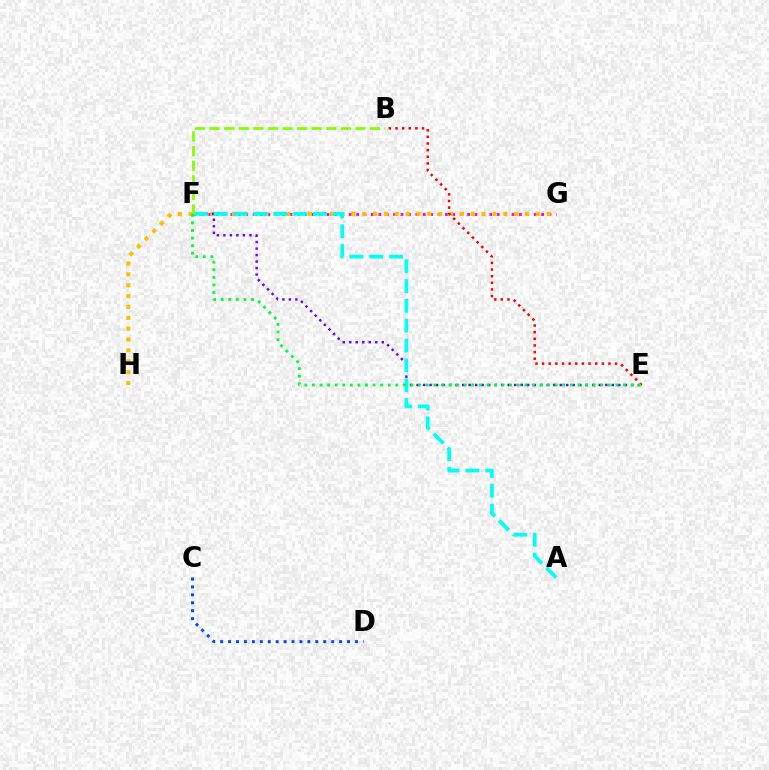{('F', 'G'): [{'color': '#ff00cf', 'line_style': 'dotted', 'thickness': 2.01}], ('G', 'H'): [{'color': '#ffbd00', 'line_style': 'dotted', 'thickness': 2.95}], ('C', 'D'): [{'color': '#004bff', 'line_style': 'dotted', 'thickness': 2.15}], ('E', 'F'): [{'color': '#7200ff', 'line_style': 'dotted', 'thickness': 1.77}, {'color': '#00ff39', 'line_style': 'dotted', 'thickness': 2.06}], ('A', 'F'): [{'color': '#00fff6', 'line_style': 'dashed', 'thickness': 2.69}], ('B', 'F'): [{'color': '#84ff00', 'line_style': 'dashed', 'thickness': 1.98}], ('B', 'E'): [{'color': '#ff0000', 'line_style': 'dotted', 'thickness': 1.8}]}